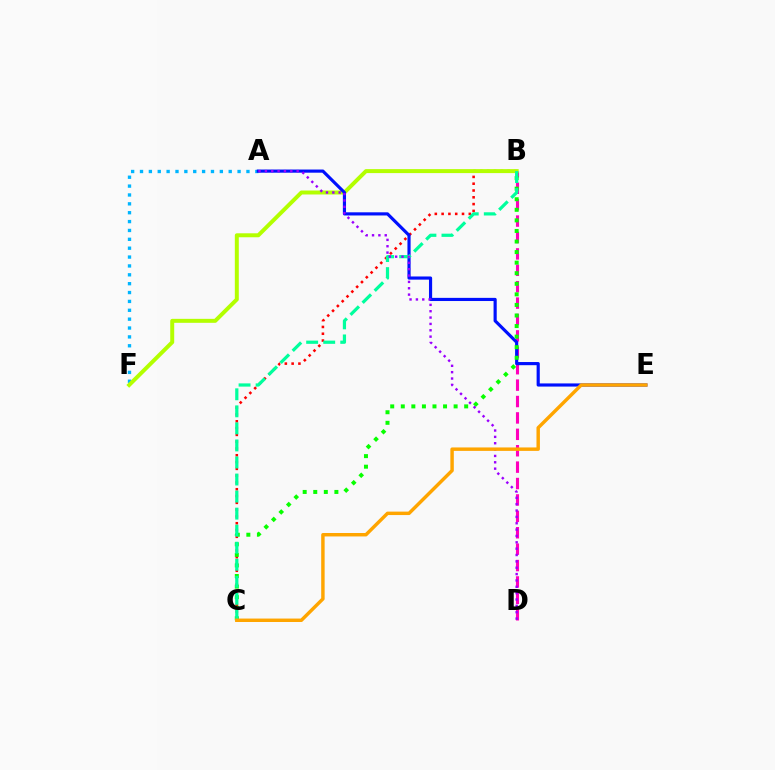{('B', 'C'): [{'color': '#ff0000', 'line_style': 'dotted', 'thickness': 1.85}, {'color': '#08ff00', 'line_style': 'dotted', 'thickness': 2.87}, {'color': '#00ff9d', 'line_style': 'dashed', 'thickness': 2.32}], ('A', 'F'): [{'color': '#00b5ff', 'line_style': 'dotted', 'thickness': 2.41}], ('B', 'D'): [{'color': '#ff00bd', 'line_style': 'dashed', 'thickness': 2.23}], ('B', 'F'): [{'color': '#b3ff00', 'line_style': 'solid', 'thickness': 2.86}], ('A', 'E'): [{'color': '#0010ff', 'line_style': 'solid', 'thickness': 2.27}], ('A', 'D'): [{'color': '#9b00ff', 'line_style': 'dotted', 'thickness': 1.73}], ('C', 'E'): [{'color': '#ffa500', 'line_style': 'solid', 'thickness': 2.48}]}